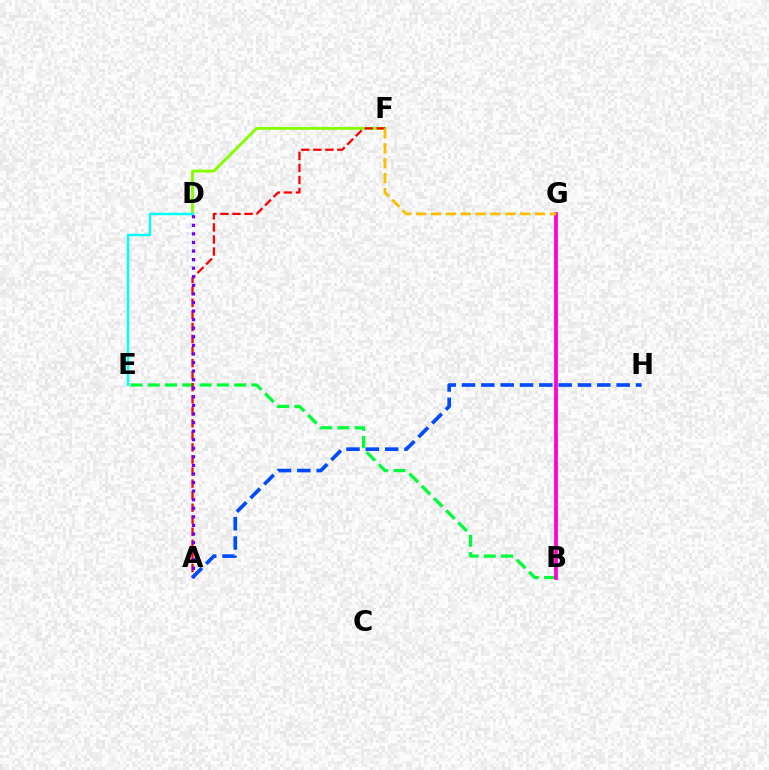{('D', 'F'): [{'color': '#84ff00', 'line_style': 'solid', 'thickness': 2.1}], ('B', 'E'): [{'color': '#00ff39', 'line_style': 'dashed', 'thickness': 2.35}], ('A', 'F'): [{'color': '#ff0000', 'line_style': 'dashed', 'thickness': 1.64}], ('D', 'E'): [{'color': '#00fff6', 'line_style': 'solid', 'thickness': 1.76}], ('A', 'D'): [{'color': '#7200ff', 'line_style': 'dotted', 'thickness': 2.33}], ('A', 'H'): [{'color': '#004bff', 'line_style': 'dashed', 'thickness': 2.63}], ('B', 'G'): [{'color': '#ff00cf', 'line_style': 'solid', 'thickness': 2.69}], ('F', 'G'): [{'color': '#ffbd00', 'line_style': 'dashed', 'thickness': 2.02}]}